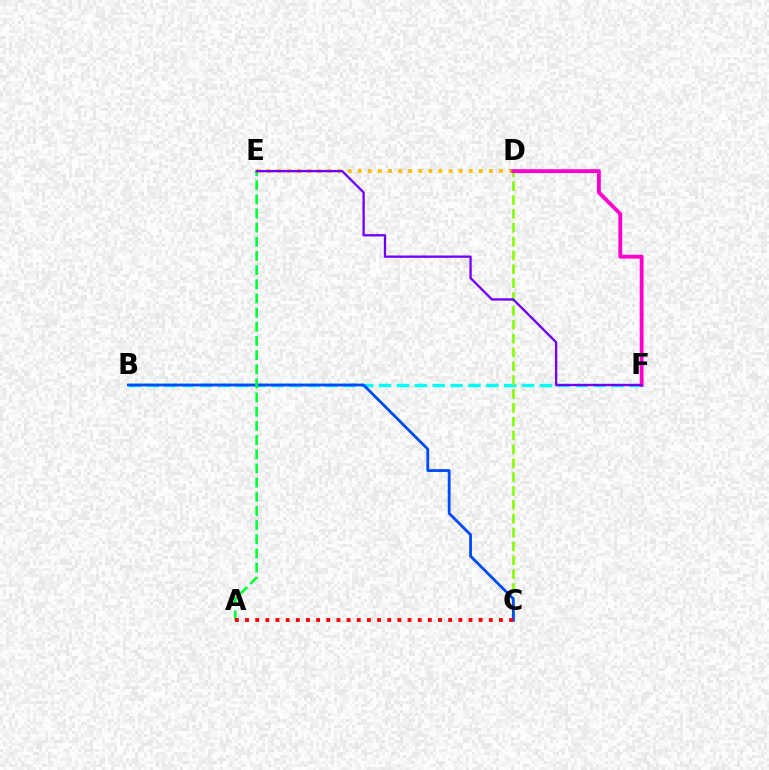{('B', 'F'): [{'color': '#00fff6', 'line_style': 'dashed', 'thickness': 2.43}], ('D', 'E'): [{'color': '#ffbd00', 'line_style': 'dotted', 'thickness': 2.74}], ('C', 'D'): [{'color': '#84ff00', 'line_style': 'dashed', 'thickness': 1.88}], ('B', 'C'): [{'color': '#004bff', 'line_style': 'solid', 'thickness': 2.03}], ('A', 'E'): [{'color': '#00ff39', 'line_style': 'dashed', 'thickness': 1.92}], ('D', 'F'): [{'color': '#ff00cf', 'line_style': 'solid', 'thickness': 2.75}], ('E', 'F'): [{'color': '#7200ff', 'line_style': 'solid', 'thickness': 1.67}], ('A', 'C'): [{'color': '#ff0000', 'line_style': 'dotted', 'thickness': 2.76}]}